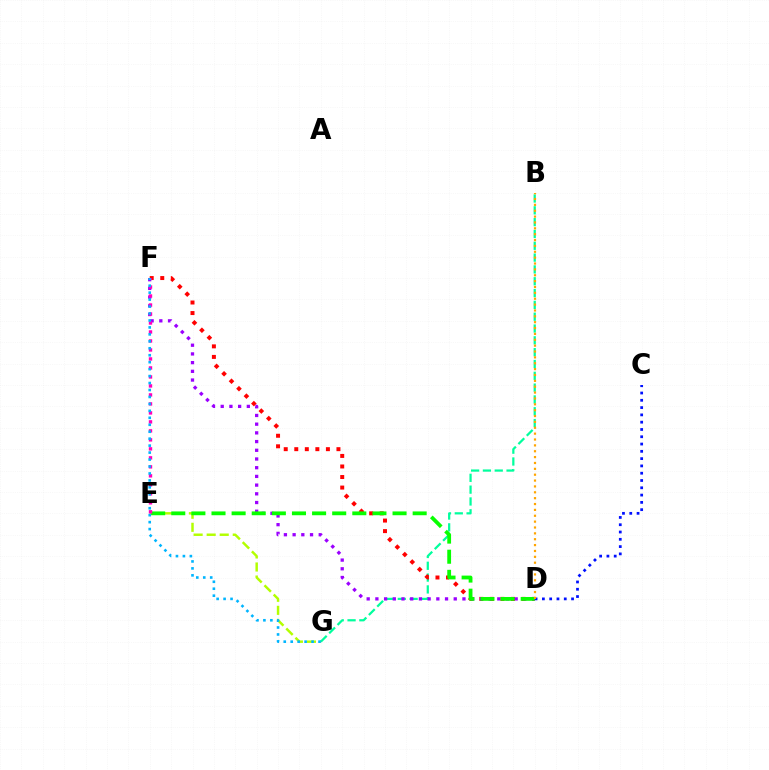{('E', 'G'): [{'color': '#b3ff00', 'line_style': 'dashed', 'thickness': 1.77}], ('B', 'G'): [{'color': '#00ff9d', 'line_style': 'dashed', 'thickness': 1.61}], ('D', 'F'): [{'color': '#ff0000', 'line_style': 'dotted', 'thickness': 2.86}, {'color': '#9b00ff', 'line_style': 'dotted', 'thickness': 2.37}], ('C', 'D'): [{'color': '#0010ff', 'line_style': 'dotted', 'thickness': 1.98}], ('D', 'E'): [{'color': '#08ff00', 'line_style': 'dashed', 'thickness': 2.73}], ('E', 'F'): [{'color': '#ff00bd', 'line_style': 'dotted', 'thickness': 2.44}], ('F', 'G'): [{'color': '#00b5ff', 'line_style': 'dotted', 'thickness': 1.89}], ('B', 'D'): [{'color': '#ffa500', 'line_style': 'dotted', 'thickness': 1.59}]}